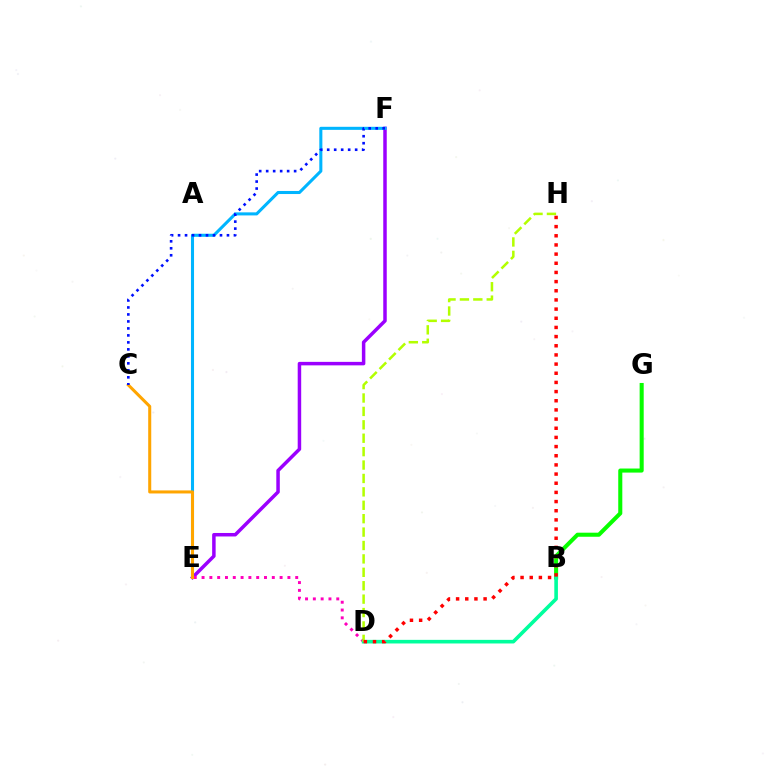{('E', 'F'): [{'color': '#9b00ff', 'line_style': 'solid', 'thickness': 2.51}, {'color': '#00b5ff', 'line_style': 'solid', 'thickness': 2.2}], ('D', 'E'): [{'color': '#ff00bd', 'line_style': 'dotted', 'thickness': 2.12}], ('C', 'E'): [{'color': '#ffa500', 'line_style': 'solid', 'thickness': 2.19}], ('C', 'F'): [{'color': '#0010ff', 'line_style': 'dotted', 'thickness': 1.9}], ('B', 'G'): [{'color': '#08ff00', 'line_style': 'solid', 'thickness': 2.92}], ('B', 'D'): [{'color': '#00ff9d', 'line_style': 'solid', 'thickness': 2.6}], ('D', 'H'): [{'color': '#b3ff00', 'line_style': 'dashed', 'thickness': 1.82}, {'color': '#ff0000', 'line_style': 'dotted', 'thickness': 2.49}]}